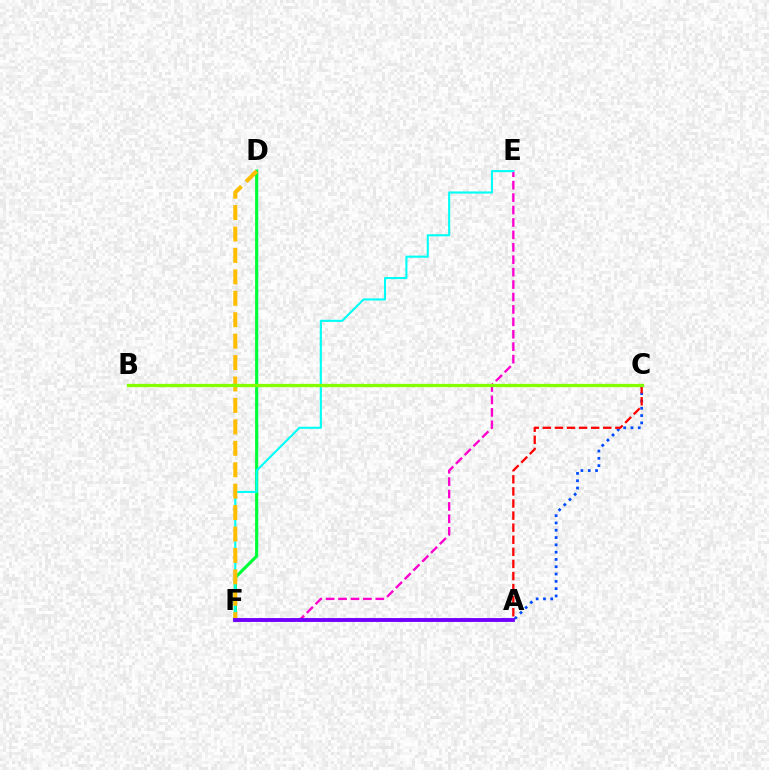{('A', 'C'): [{'color': '#004bff', 'line_style': 'dotted', 'thickness': 1.98}, {'color': '#ff0000', 'line_style': 'dashed', 'thickness': 1.64}], ('D', 'F'): [{'color': '#00ff39', 'line_style': 'solid', 'thickness': 2.28}, {'color': '#ffbd00', 'line_style': 'dashed', 'thickness': 2.91}], ('E', 'F'): [{'color': '#ff00cf', 'line_style': 'dashed', 'thickness': 1.69}, {'color': '#00fff6', 'line_style': 'solid', 'thickness': 1.52}], ('A', 'F'): [{'color': '#7200ff', 'line_style': 'solid', 'thickness': 2.78}], ('B', 'C'): [{'color': '#84ff00', 'line_style': 'solid', 'thickness': 2.38}]}